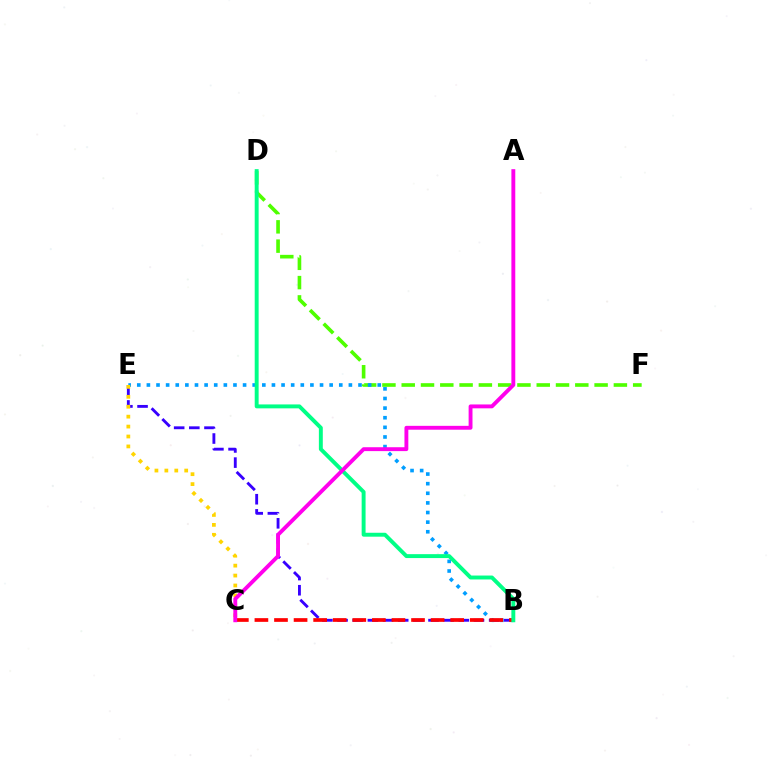{('B', 'E'): [{'color': '#3700ff', 'line_style': 'dashed', 'thickness': 2.06}, {'color': '#009eff', 'line_style': 'dotted', 'thickness': 2.61}], ('D', 'F'): [{'color': '#4fff00', 'line_style': 'dashed', 'thickness': 2.62}], ('C', 'E'): [{'color': '#ffd500', 'line_style': 'dotted', 'thickness': 2.7}], ('B', 'C'): [{'color': '#ff0000', 'line_style': 'dashed', 'thickness': 2.66}], ('B', 'D'): [{'color': '#00ff86', 'line_style': 'solid', 'thickness': 2.82}], ('A', 'C'): [{'color': '#ff00ed', 'line_style': 'solid', 'thickness': 2.79}]}